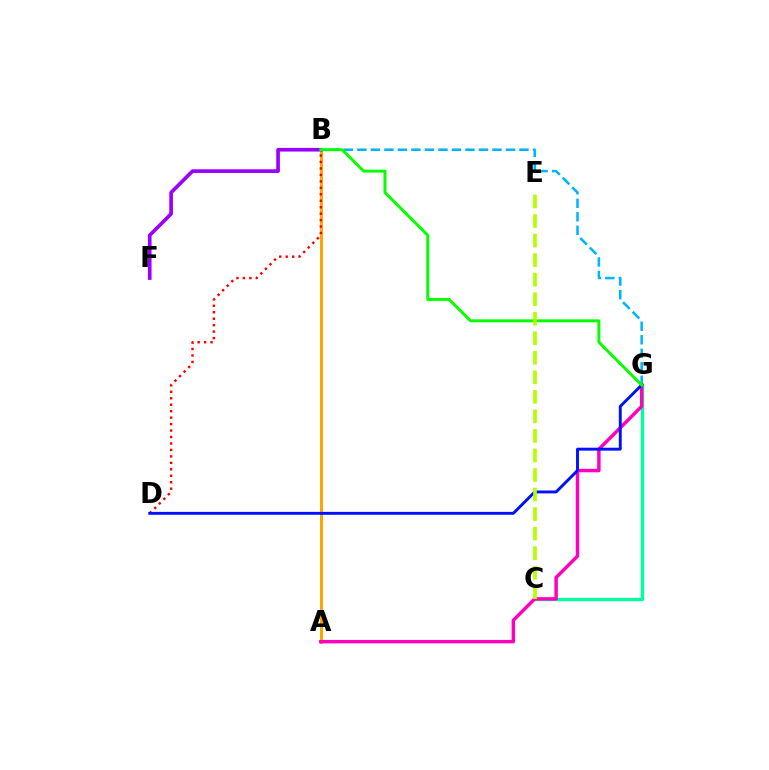{('A', 'B'): [{'color': '#ffa500', 'line_style': 'solid', 'thickness': 2.15}], ('C', 'G'): [{'color': '#00ff9d', 'line_style': 'solid', 'thickness': 2.41}], ('B', 'F'): [{'color': '#9b00ff', 'line_style': 'solid', 'thickness': 2.64}], ('B', 'G'): [{'color': '#00b5ff', 'line_style': 'dashed', 'thickness': 1.83}, {'color': '#08ff00', 'line_style': 'solid', 'thickness': 2.13}], ('A', 'G'): [{'color': '#ff00bd', 'line_style': 'solid', 'thickness': 2.49}], ('B', 'D'): [{'color': '#ff0000', 'line_style': 'dotted', 'thickness': 1.75}], ('D', 'G'): [{'color': '#0010ff', 'line_style': 'solid', 'thickness': 2.1}], ('C', 'E'): [{'color': '#b3ff00', 'line_style': 'dashed', 'thickness': 2.65}]}